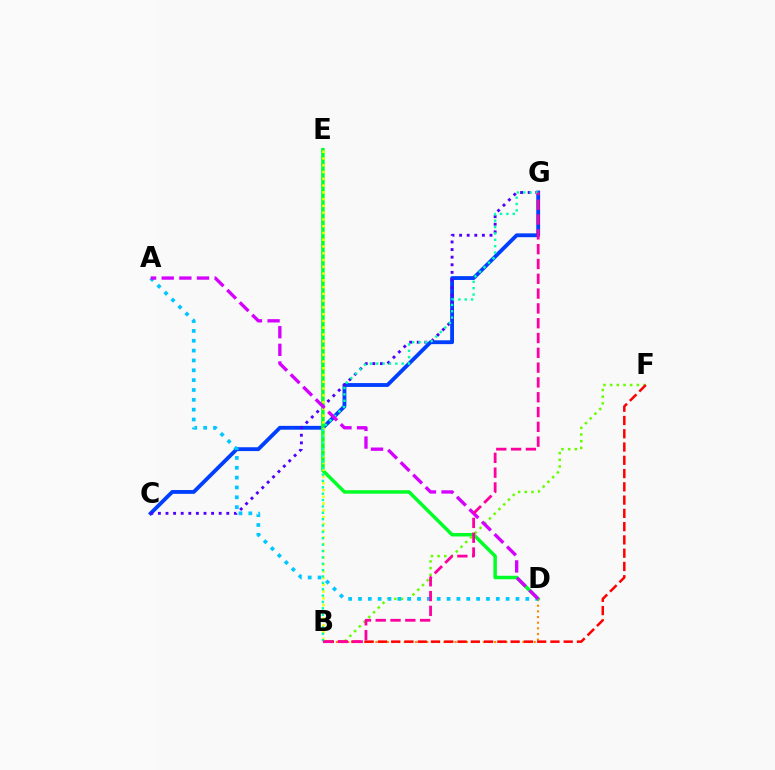{('C', 'G'): [{'color': '#003fff', 'line_style': 'solid', 'thickness': 2.76}, {'color': '#4f00ff', 'line_style': 'dotted', 'thickness': 2.06}], ('D', 'E'): [{'color': '#00ff27', 'line_style': 'solid', 'thickness': 2.5}], ('B', 'E'): [{'color': '#eeff00', 'line_style': 'dotted', 'thickness': 1.84}], ('B', 'D'): [{'color': '#ff8800', 'line_style': 'dotted', 'thickness': 1.54}], ('B', 'F'): [{'color': '#66ff00', 'line_style': 'dotted', 'thickness': 1.82}, {'color': '#ff0000', 'line_style': 'dashed', 'thickness': 1.8}], ('A', 'D'): [{'color': '#00c7ff', 'line_style': 'dotted', 'thickness': 2.67}, {'color': '#d600ff', 'line_style': 'dashed', 'thickness': 2.4}], ('B', 'G'): [{'color': '#00ffaf', 'line_style': 'dotted', 'thickness': 1.73}, {'color': '#ff00a0', 'line_style': 'dashed', 'thickness': 2.01}]}